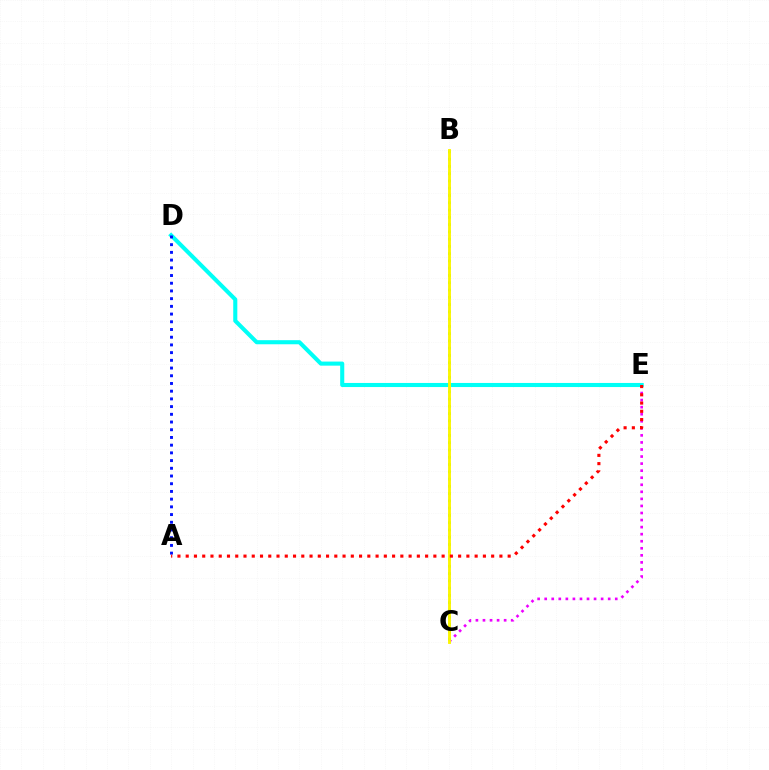{('C', 'E'): [{'color': '#ee00ff', 'line_style': 'dotted', 'thickness': 1.92}], ('D', 'E'): [{'color': '#00fff6', 'line_style': 'solid', 'thickness': 2.94}], ('B', 'C'): [{'color': '#08ff00', 'line_style': 'dotted', 'thickness': 1.98}, {'color': '#fcf500', 'line_style': 'solid', 'thickness': 2.06}], ('A', 'D'): [{'color': '#0010ff', 'line_style': 'dotted', 'thickness': 2.1}], ('A', 'E'): [{'color': '#ff0000', 'line_style': 'dotted', 'thickness': 2.24}]}